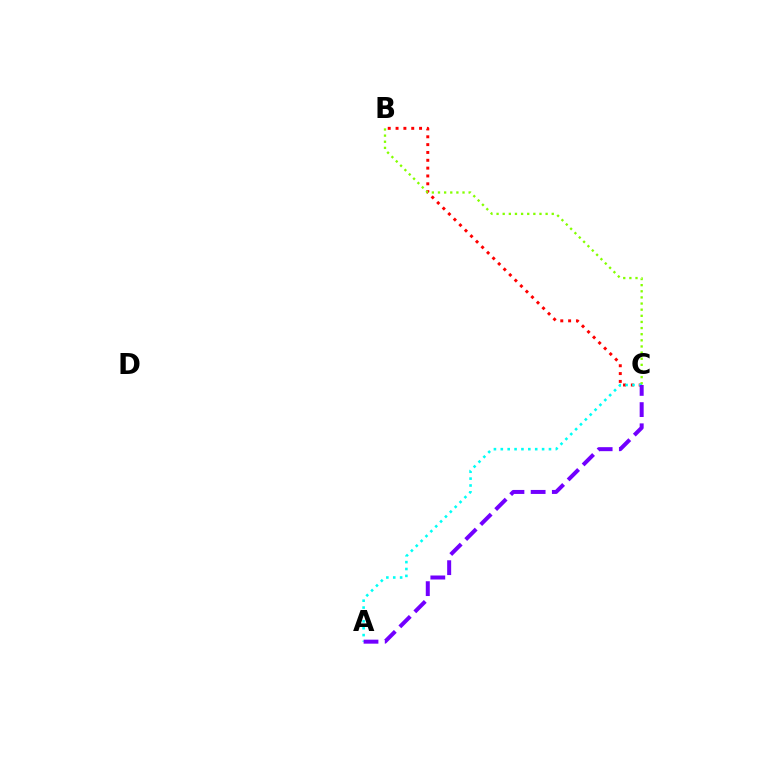{('B', 'C'): [{'color': '#ff0000', 'line_style': 'dotted', 'thickness': 2.13}, {'color': '#84ff00', 'line_style': 'dotted', 'thickness': 1.67}], ('A', 'C'): [{'color': '#00fff6', 'line_style': 'dotted', 'thickness': 1.87}, {'color': '#7200ff', 'line_style': 'dashed', 'thickness': 2.88}]}